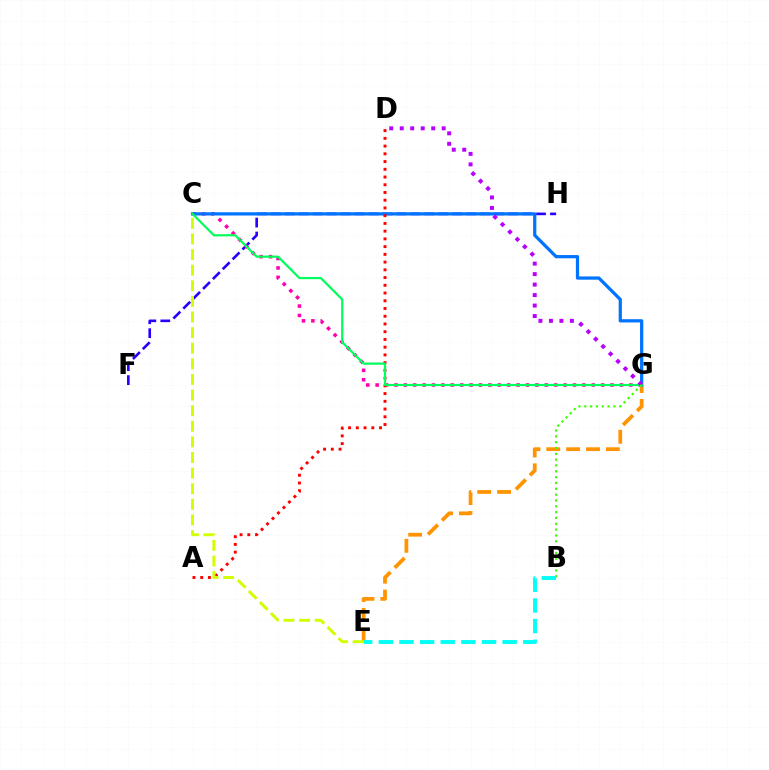{('F', 'H'): [{'color': '#2500ff', 'line_style': 'dashed', 'thickness': 1.9}], ('C', 'G'): [{'color': '#ff00ac', 'line_style': 'dotted', 'thickness': 2.55}, {'color': '#0074ff', 'line_style': 'solid', 'thickness': 2.33}, {'color': '#00ff5c', 'line_style': 'solid', 'thickness': 1.6}], ('E', 'G'): [{'color': '#ff9400', 'line_style': 'dashed', 'thickness': 2.7}], ('B', 'E'): [{'color': '#00fff6', 'line_style': 'dashed', 'thickness': 2.8}], ('A', 'D'): [{'color': '#ff0000', 'line_style': 'dotted', 'thickness': 2.1}], ('C', 'E'): [{'color': '#d1ff00', 'line_style': 'dashed', 'thickness': 2.12}], ('D', 'G'): [{'color': '#b900ff', 'line_style': 'dotted', 'thickness': 2.85}], ('B', 'G'): [{'color': '#3dff00', 'line_style': 'dotted', 'thickness': 1.58}]}